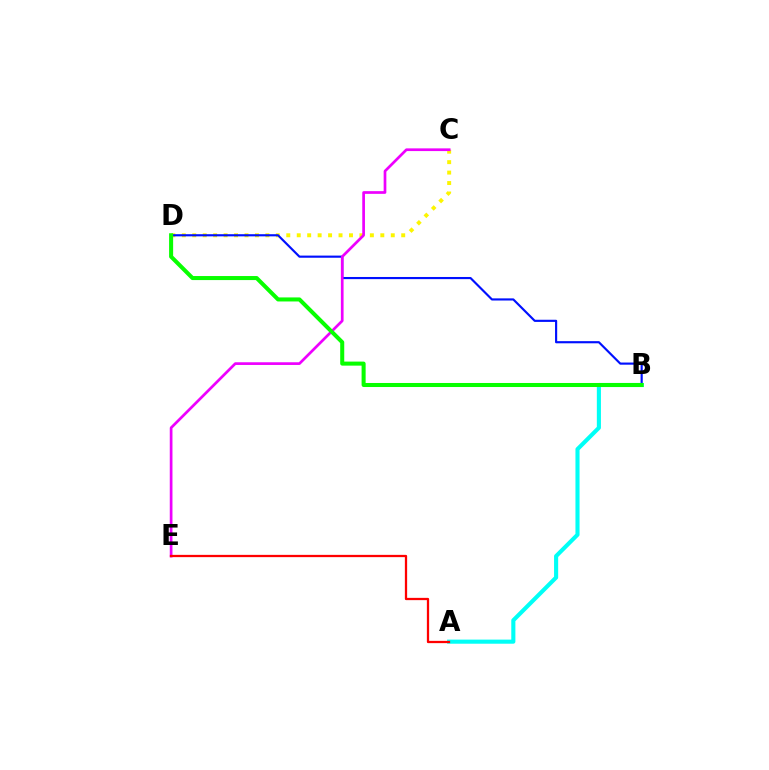{('C', 'D'): [{'color': '#fcf500', 'line_style': 'dotted', 'thickness': 2.84}], ('B', 'D'): [{'color': '#0010ff', 'line_style': 'solid', 'thickness': 1.55}, {'color': '#08ff00', 'line_style': 'solid', 'thickness': 2.91}], ('C', 'E'): [{'color': '#ee00ff', 'line_style': 'solid', 'thickness': 1.95}], ('A', 'B'): [{'color': '#00fff6', 'line_style': 'solid', 'thickness': 2.96}], ('A', 'E'): [{'color': '#ff0000', 'line_style': 'solid', 'thickness': 1.64}]}